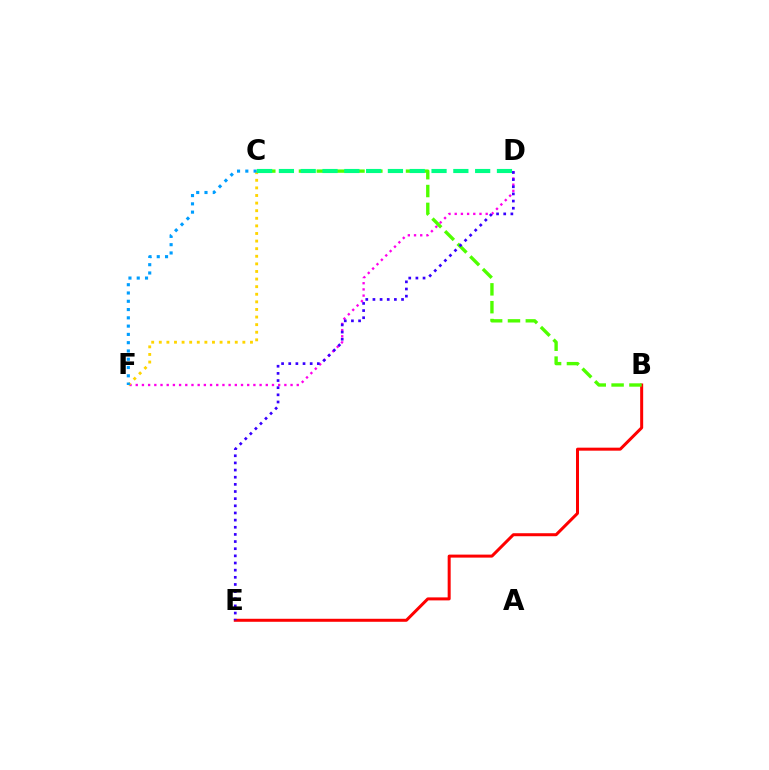{('B', 'E'): [{'color': '#ff0000', 'line_style': 'solid', 'thickness': 2.16}], ('D', 'F'): [{'color': '#ff00ed', 'line_style': 'dotted', 'thickness': 1.68}], ('C', 'F'): [{'color': '#ffd500', 'line_style': 'dotted', 'thickness': 2.06}, {'color': '#009eff', 'line_style': 'dotted', 'thickness': 2.25}], ('B', 'C'): [{'color': '#4fff00', 'line_style': 'dashed', 'thickness': 2.42}], ('C', 'D'): [{'color': '#00ff86', 'line_style': 'dashed', 'thickness': 2.96}], ('D', 'E'): [{'color': '#3700ff', 'line_style': 'dotted', 'thickness': 1.94}]}